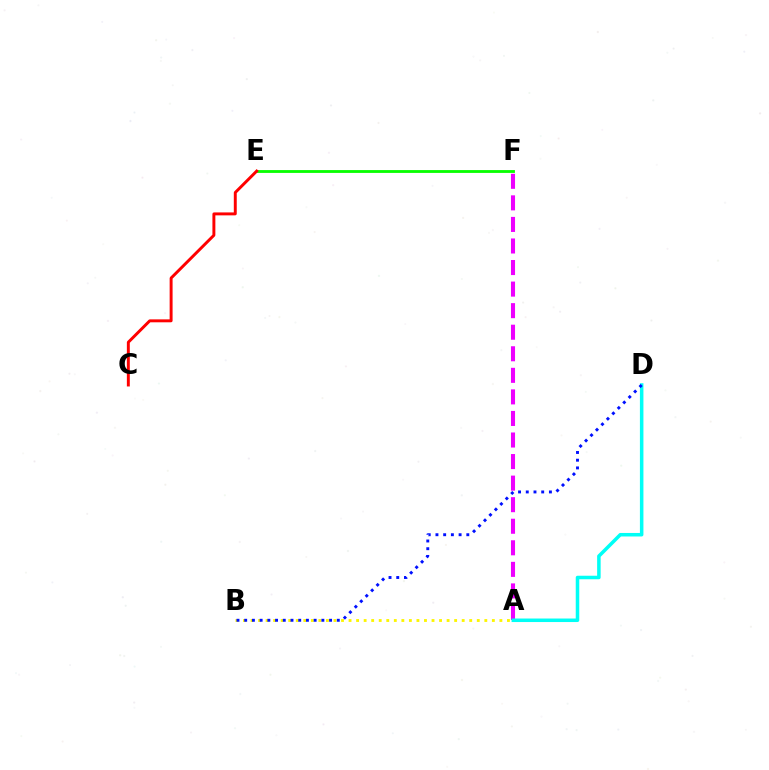{('A', 'B'): [{'color': '#fcf500', 'line_style': 'dotted', 'thickness': 2.05}], ('A', 'F'): [{'color': '#ee00ff', 'line_style': 'dashed', 'thickness': 2.93}], ('E', 'F'): [{'color': '#08ff00', 'line_style': 'solid', 'thickness': 2.03}], ('C', 'E'): [{'color': '#ff0000', 'line_style': 'solid', 'thickness': 2.12}], ('A', 'D'): [{'color': '#00fff6', 'line_style': 'solid', 'thickness': 2.53}], ('B', 'D'): [{'color': '#0010ff', 'line_style': 'dotted', 'thickness': 2.1}]}